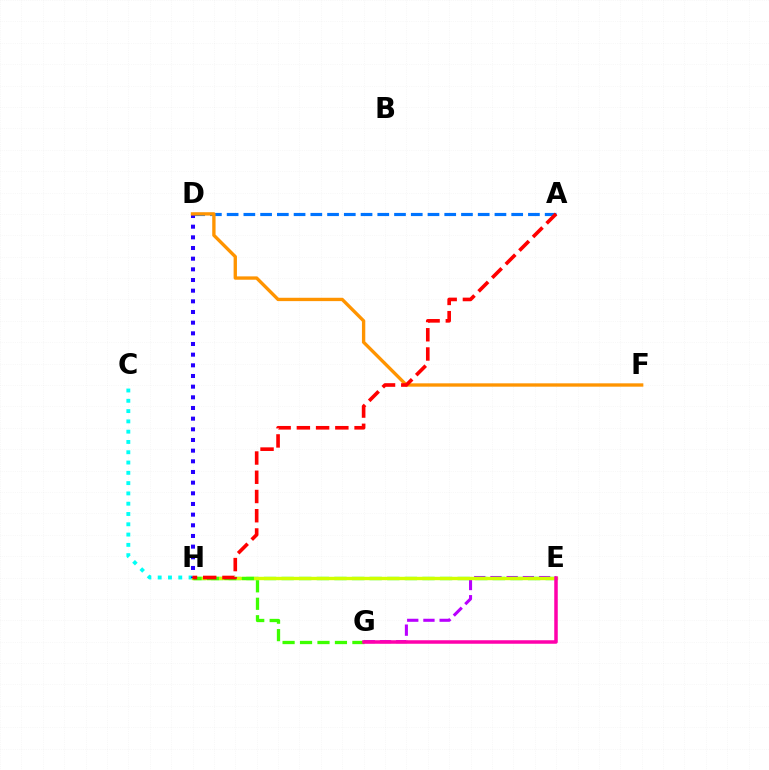{('E', 'G'): [{'color': '#b900ff', 'line_style': 'dashed', 'thickness': 2.2}, {'color': '#ff00ac', 'line_style': 'solid', 'thickness': 2.52}], ('A', 'D'): [{'color': '#0074ff', 'line_style': 'dashed', 'thickness': 2.27}], ('E', 'H'): [{'color': '#00ff5c', 'line_style': 'dashed', 'thickness': 2.39}, {'color': '#d1ff00', 'line_style': 'solid', 'thickness': 2.43}], ('C', 'H'): [{'color': '#00fff6', 'line_style': 'dotted', 'thickness': 2.8}], ('D', 'H'): [{'color': '#2500ff', 'line_style': 'dotted', 'thickness': 2.9}], ('G', 'H'): [{'color': '#3dff00', 'line_style': 'dashed', 'thickness': 2.37}], ('D', 'F'): [{'color': '#ff9400', 'line_style': 'solid', 'thickness': 2.41}], ('A', 'H'): [{'color': '#ff0000', 'line_style': 'dashed', 'thickness': 2.61}]}